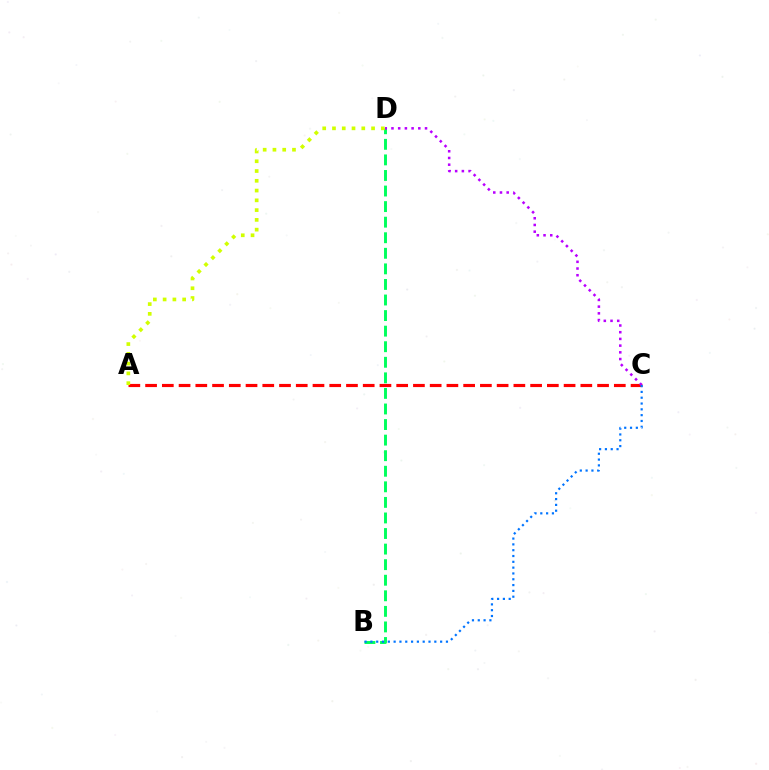{('B', 'D'): [{'color': '#00ff5c', 'line_style': 'dashed', 'thickness': 2.11}], ('A', 'C'): [{'color': '#ff0000', 'line_style': 'dashed', 'thickness': 2.27}], ('C', 'D'): [{'color': '#b900ff', 'line_style': 'dotted', 'thickness': 1.82}], ('B', 'C'): [{'color': '#0074ff', 'line_style': 'dotted', 'thickness': 1.58}], ('A', 'D'): [{'color': '#d1ff00', 'line_style': 'dotted', 'thickness': 2.65}]}